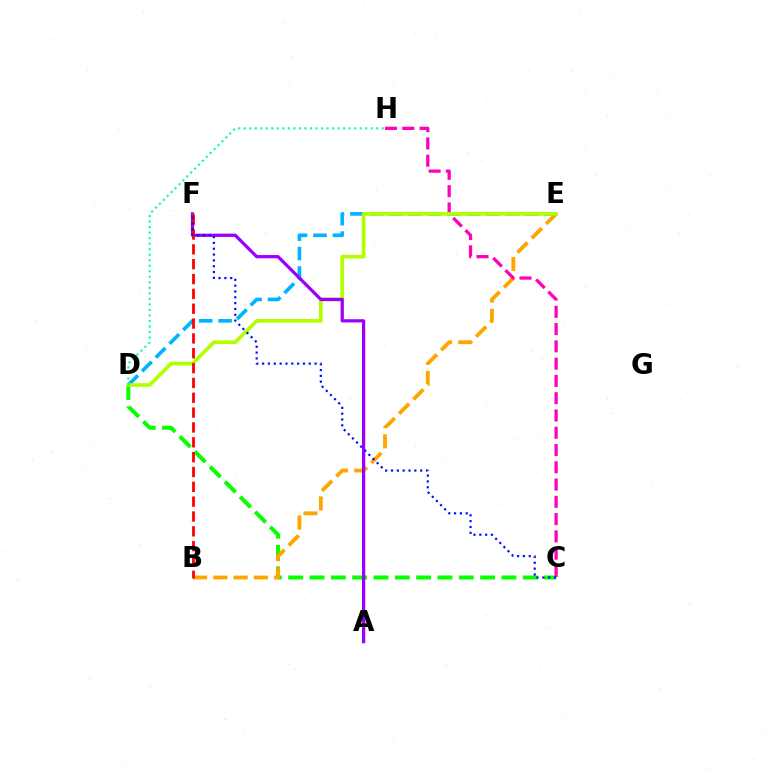{('C', 'D'): [{'color': '#08ff00', 'line_style': 'dashed', 'thickness': 2.9}], ('B', 'E'): [{'color': '#ffa500', 'line_style': 'dashed', 'thickness': 2.75}], ('D', 'E'): [{'color': '#00b5ff', 'line_style': 'dashed', 'thickness': 2.64}, {'color': '#b3ff00', 'line_style': 'solid', 'thickness': 2.67}], ('C', 'H'): [{'color': '#ff00bd', 'line_style': 'dashed', 'thickness': 2.35}], ('A', 'F'): [{'color': '#9b00ff', 'line_style': 'solid', 'thickness': 2.34}], ('D', 'H'): [{'color': '#00ff9d', 'line_style': 'dotted', 'thickness': 1.5}], ('B', 'F'): [{'color': '#ff0000', 'line_style': 'dashed', 'thickness': 2.02}], ('C', 'F'): [{'color': '#0010ff', 'line_style': 'dotted', 'thickness': 1.58}]}